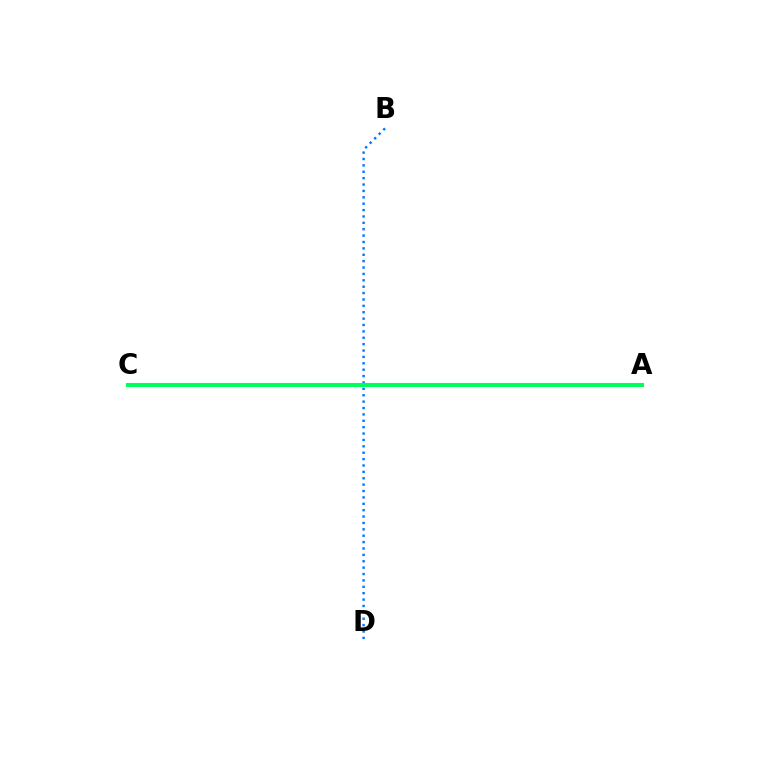{('A', 'C'): [{'color': '#ff0000', 'line_style': 'dotted', 'thickness': 2.7}, {'color': '#b900ff', 'line_style': 'solid', 'thickness': 2.55}, {'color': '#d1ff00', 'line_style': 'dotted', 'thickness': 1.62}, {'color': '#00ff5c', 'line_style': 'solid', 'thickness': 2.94}], ('B', 'D'): [{'color': '#0074ff', 'line_style': 'dotted', 'thickness': 1.73}]}